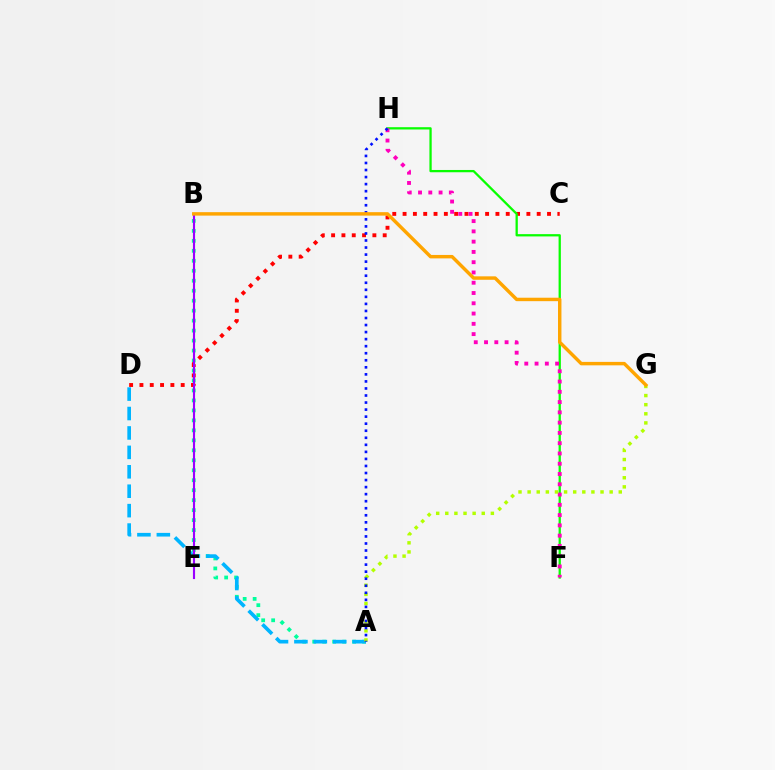{('A', 'B'): [{'color': '#00ff9d', 'line_style': 'dotted', 'thickness': 2.71}], ('C', 'D'): [{'color': '#ff0000', 'line_style': 'dotted', 'thickness': 2.8}], ('F', 'H'): [{'color': '#08ff00', 'line_style': 'solid', 'thickness': 1.64}, {'color': '#ff00bd', 'line_style': 'dotted', 'thickness': 2.79}], ('A', 'D'): [{'color': '#00b5ff', 'line_style': 'dashed', 'thickness': 2.64}], ('A', 'G'): [{'color': '#b3ff00', 'line_style': 'dotted', 'thickness': 2.48}], ('B', 'E'): [{'color': '#9b00ff', 'line_style': 'solid', 'thickness': 1.53}], ('A', 'H'): [{'color': '#0010ff', 'line_style': 'dotted', 'thickness': 1.91}], ('B', 'G'): [{'color': '#ffa500', 'line_style': 'solid', 'thickness': 2.48}]}